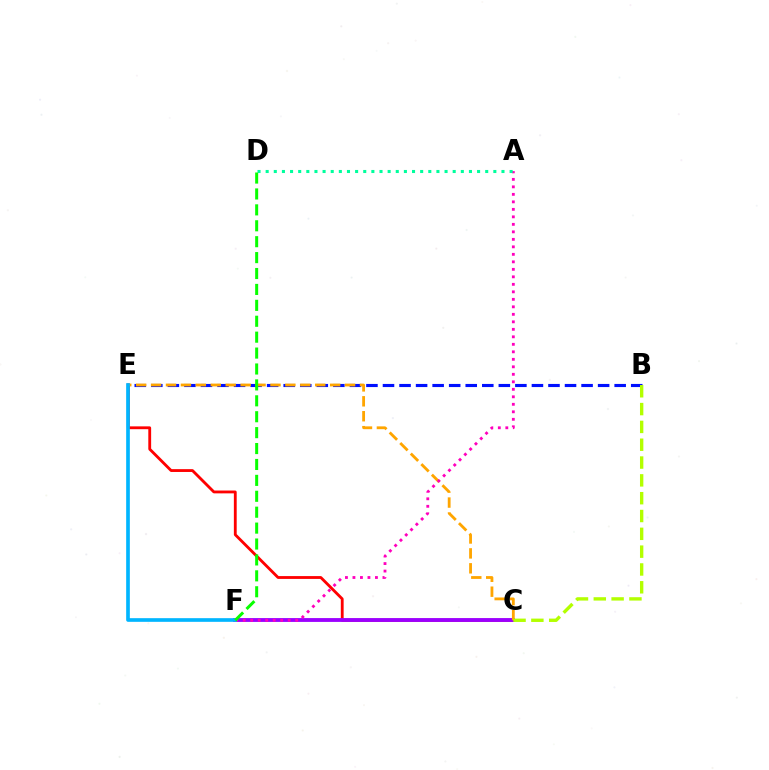{('B', 'E'): [{'color': '#0010ff', 'line_style': 'dashed', 'thickness': 2.25}], ('C', 'E'): [{'color': '#ff0000', 'line_style': 'solid', 'thickness': 2.04}, {'color': '#ffa500', 'line_style': 'dashed', 'thickness': 2.03}], ('C', 'F'): [{'color': '#9b00ff', 'line_style': 'solid', 'thickness': 2.76}], ('A', 'F'): [{'color': '#ff00bd', 'line_style': 'dotted', 'thickness': 2.04}], ('B', 'C'): [{'color': '#b3ff00', 'line_style': 'dashed', 'thickness': 2.42}], ('E', 'F'): [{'color': '#00b5ff', 'line_style': 'solid', 'thickness': 2.64}], ('A', 'D'): [{'color': '#00ff9d', 'line_style': 'dotted', 'thickness': 2.21}], ('D', 'F'): [{'color': '#08ff00', 'line_style': 'dashed', 'thickness': 2.16}]}